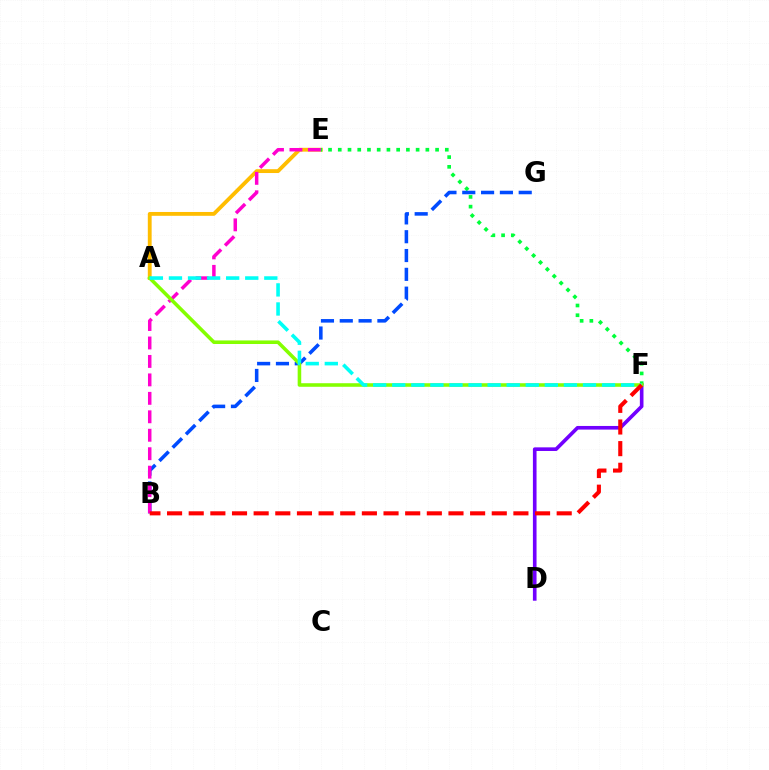{('A', 'E'): [{'color': '#ffbd00', 'line_style': 'solid', 'thickness': 2.76}], ('D', 'F'): [{'color': '#7200ff', 'line_style': 'solid', 'thickness': 2.62}], ('E', 'F'): [{'color': '#00ff39', 'line_style': 'dotted', 'thickness': 2.64}], ('B', 'G'): [{'color': '#004bff', 'line_style': 'dashed', 'thickness': 2.56}], ('B', 'E'): [{'color': '#ff00cf', 'line_style': 'dashed', 'thickness': 2.51}], ('A', 'F'): [{'color': '#84ff00', 'line_style': 'solid', 'thickness': 2.57}, {'color': '#00fff6', 'line_style': 'dashed', 'thickness': 2.59}], ('B', 'F'): [{'color': '#ff0000', 'line_style': 'dashed', 'thickness': 2.94}]}